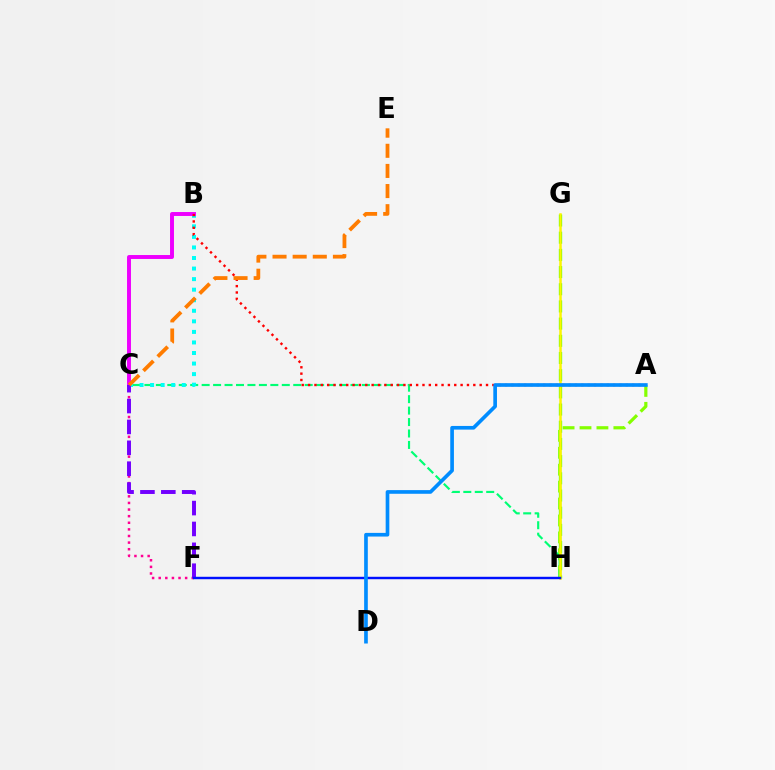{('G', 'H'): [{'color': '#08ff00', 'line_style': 'dashed', 'thickness': 2.33}, {'color': '#fcf500', 'line_style': 'solid', 'thickness': 1.81}], ('A', 'H'): [{'color': '#84ff00', 'line_style': 'dashed', 'thickness': 2.3}], ('C', 'H'): [{'color': '#00ff74', 'line_style': 'dashed', 'thickness': 1.56}], ('B', 'C'): [{'color': '#00fff6', 'line_style': 'dotted', 'thickness': 2.87}, {'color': '#ee00ff', 'line_style': 'solid', 'thickness': 2.84}], ('C', 'F'): [{'color': '#ff0094', 'line_style': 'dotted', 'thickness': 1.8}, {'color': '#7200ff', 'line_style': 'dashed', 'thickness': 2.84}], ('A', 'B'): [{'color': '#ff0000', 'line_style': 'dotted', 'thickness': 1.73}], ('C', 'E'): [{'color': '#ff7c00', 'line_style': 'dashed', 'thickness': 2.73}], ('F', 'H'): [{'color': '#0010ff', 'line_style': 'solid', 'thickness': 1.75}], ('A', 'D'): [{'color': '#008cff', 'line_style': 'solid', 'thickness': 2.64}]}